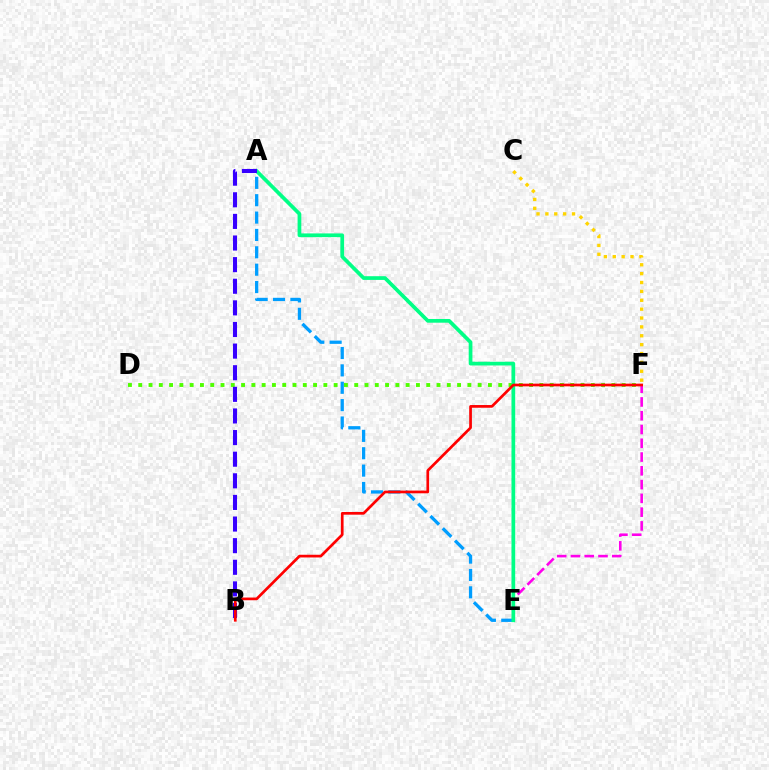{('D', 'F'): [{'color': '#4fff00', 'line_style': 'dotted', 'thickness': 2.79}], ('E', 'F'): [{'color': '#ff00ed', 'line_style': 'dashed', 'thickness': 1.87}], ('A', 'E'): [{'color': '#009eff', 'line_style': 'dashed', 'thickness': 2.36}, {'color': '#00ff86', 'line_style': 'solid', 'thickness': 2.68}], ('C', 'F'): [{'color': '#ffd500', 'line_style': 'dotted', 'thickness': 2.41}], ('A', 'B'): [{'color': '#3700ff', 'line_style': 'dashed', 'thickness': 2.94}], ('B', 'F'): [{'color': '#ff0000', 'line_style': 'solid', 'thickness': 1.95}]}